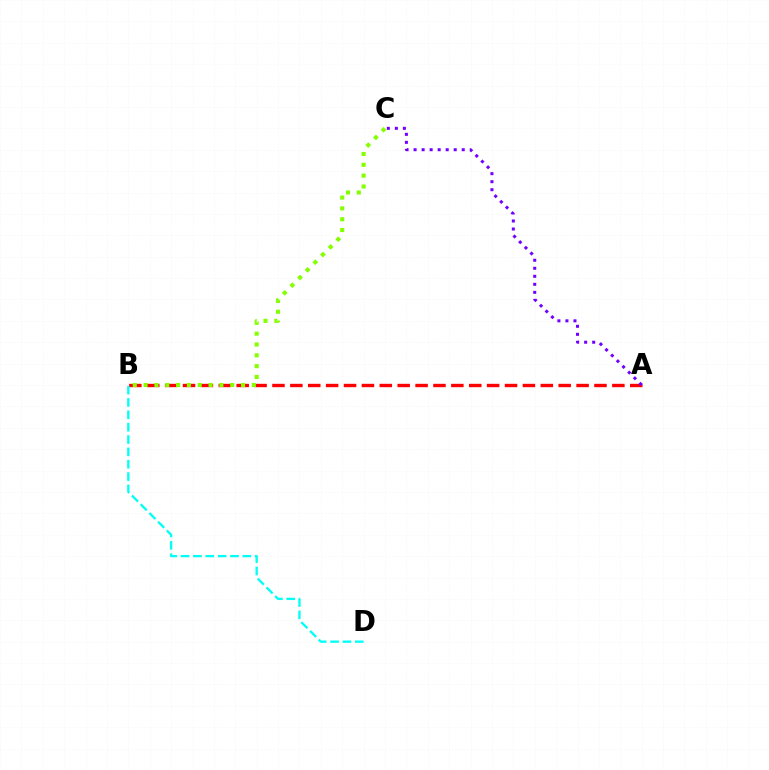{('A', 'B'): [{'color': '#ff0000', 'line_style': 'dashed', 'thickness': 2.43}], ('A', 'C'): [{'color': '#7200ff', 'line_style': 'dotted', 'thickness': 2.18}], ('B', 'C'): [{'color': '#84ff00', 'line_style': 'dotted', 'thickness': 2.94}], ('B', 'D'): [{'color': '#00fff6', 'line_style': 'dashed', 'thickness': 1.68}]}